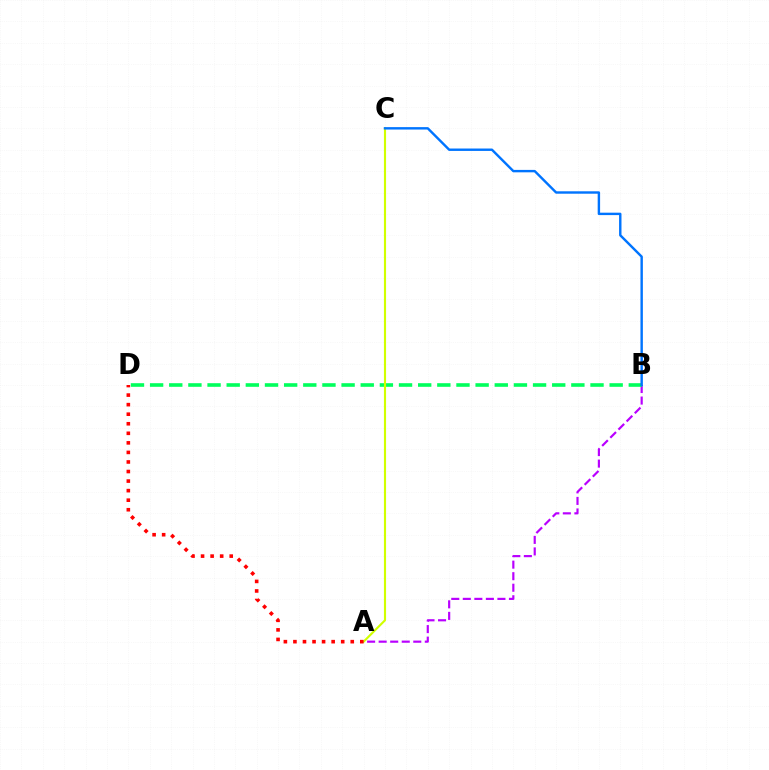{('A', 'B'): [{'color': '#b900ff', 'line_style': 'dashed', 'thickness': 1.57}], ('B', 'D'): [{'color': '#00ff5c', 'line_style': 'dashed', 'thickness': 2.6}], ('A', 'C'): [{'color': '#d1ff00', 'line_style': 'solid', 'thickness': 1.54}], ('B', 'C'): [{'color': '#0074ff', 'line_style': 'solid', 'thickness': 1.74}], ('A', 'D'): [{'color': '#ff0000', 'line_style': 'dotted', 'thickness': 2.6}]}